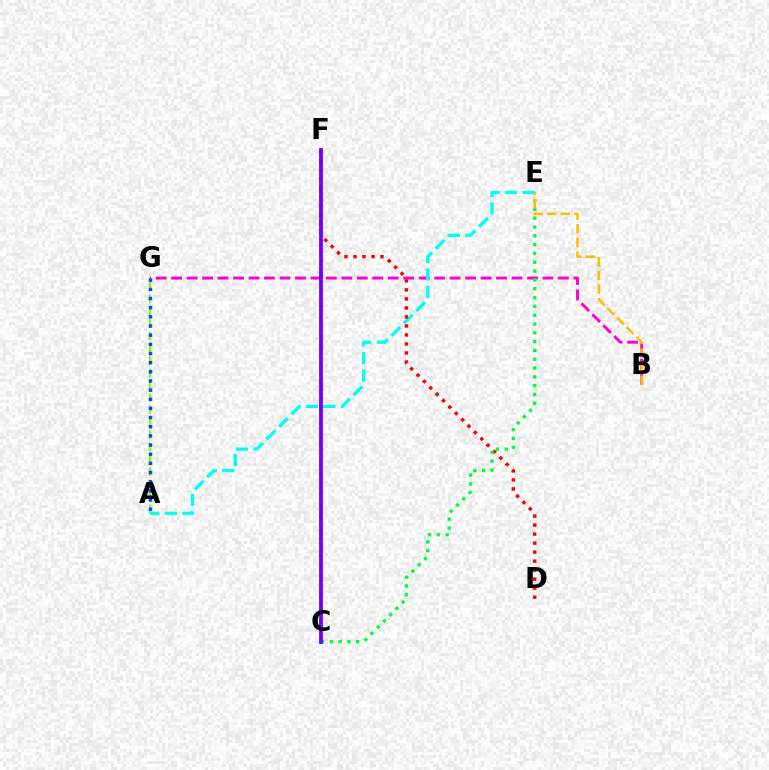{('B', 'G'): [{'color': '#ff00cf', 'line_style': 'dashed', 'thickness': 2.1}], ('A', 'E'): [{'color': '#00fff6', 'line_style': 'dashed', 'thickness': 2.38}], ('D', 'F'): [{'color': '#ff0000', 'line_style': 'dotted', 'thickness': 2.45}], ('A', 'G'): [{'color': '#84ff00', 'line_style': 'dashed', 'thickness': 1.68}, {'color': '#004bff', 'line_style': 'dotted', 'thickness': 2.49}], ('C', 'E'): [{'color': '#00ff39', 'line_style': 'dotted', 'thickness': 2.4}], ('C', 'F'): [{'color': '#7200ff', 'line_style': 'solid', 'thickness': 2.75}], ('B', 'E'): [{'color': '#ffbd00', 'line_style': 'dashed', 'thickness': 1.85}]}